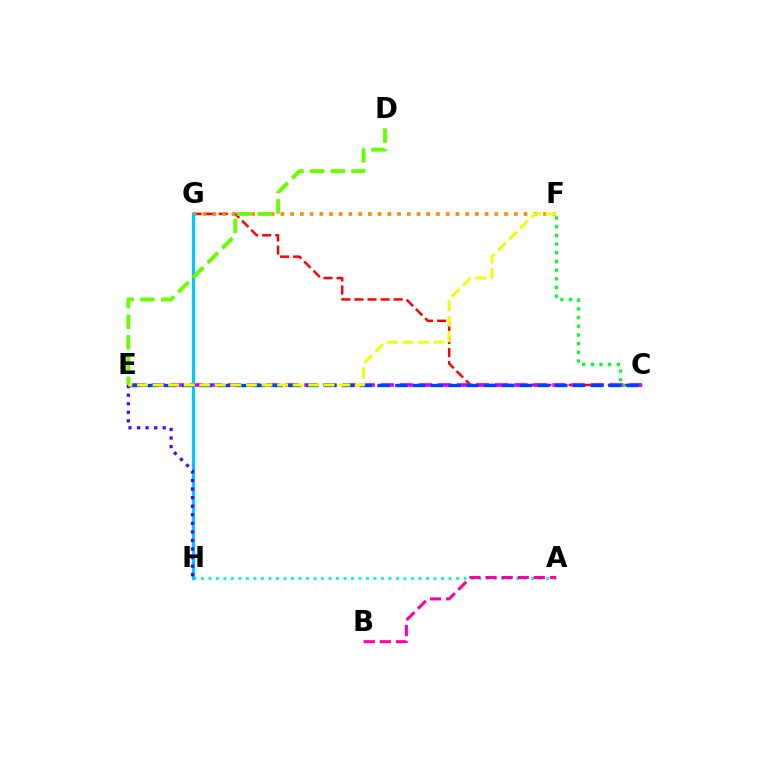{('C', 'G'): [{'color': '#ff0000', 'line_style': 'dashed', 'thickness': 1.78}], ('A', 'H'): [{'color': '#00ffaf', 'line_style': 'dotted', 'thickness': 2.04}], ('F', 'G'): [{'color': '#ff8800', 'line_style': 'dotted', 'thickness': 2.64}], ('C', 'F'): [{'color': '#00ff27', 'line_style': 'dotted', 'thickness': 2.36}], ('C', 'E'): [{'color': '#d600ff', 'line_style': 'dashed', 'thickness': 2.59}, {'color': '#003fff', 'line_style': 'dashed', 'thickness': 2.41}], ('G', 'H'): [{'color': '#00c7ff', 'line_style': 'solid', 'thickness': 2.29}], ('E', 'H'): [{'color': '#4f00ff', 'line_style': 'dotted', 'thickness': 2.33}], ('A', 'B'): [{'color': '#ff00a0', 'line_style': 'dashed', 'thickness': 2.19}], ('D', 'E'): [{'color': '#66ff00', 'line_style': 'dashed', 'thickness': 2.81}], ('E', 'F'): [{'color': '#eeff00', 'line_style': 'dashed', 'thickness': 2.11}]}